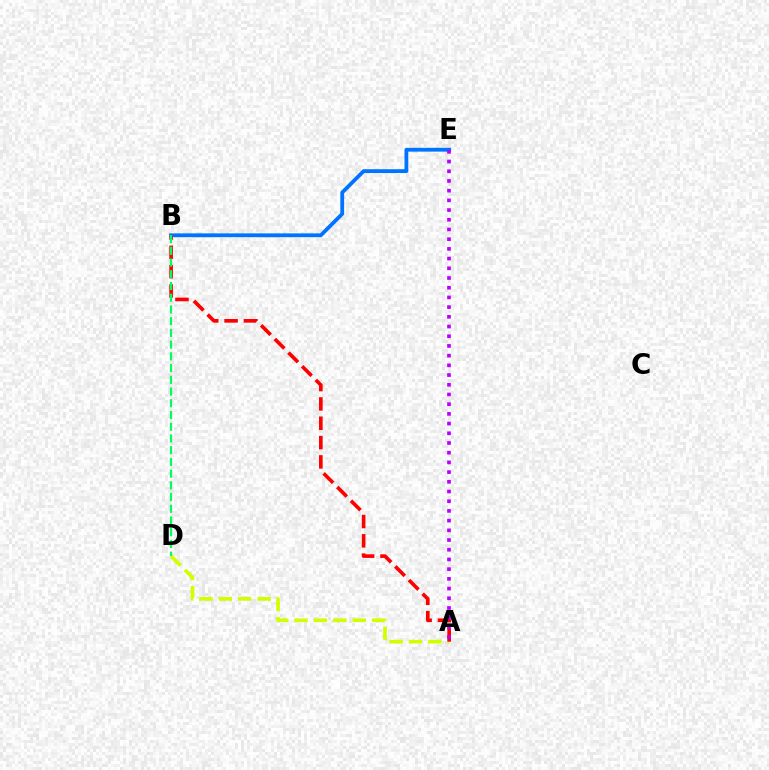{('B', 'E'): [{'color': '#0074ff', 'line_style': 'solid', 'thickness': 2.74}], ('A', 'D'): [{'color': '#d1ff00', 'line_style': 'dashed', 'thickness': 2.64}], ('A', 'B'): [{'color': '#ff0000', 'line_style': 'dashed', 'thickness': 2.63}], ('B', 'D'): [{'color': '#00ff5c', 'line_style': 'dashed', 'thickness': 1.59}], ('A', 'E'): [{'color': '#b900ff', 'line_style': 'dotted', 'thickness': 2.64}]}